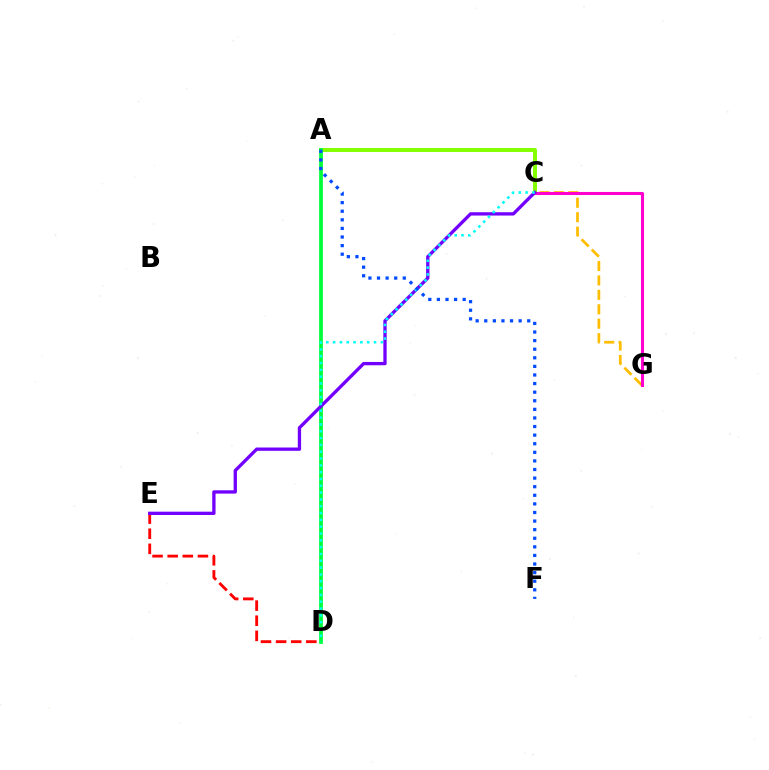{('A', 'C'): [{'color': '#84ff00', 'line_style': 'solid', 'thickness': 2.86}], ('C', 'G'): [{'color': '#ffbd00', 'line_style': 'dashed', 'thickness': 1.96}, {'color': '#ff00cf', 'line_style': 'solid', 'thickness': 2.22}], ('A', 'D'): [{'color': '#00ff39', 'line_style': 'solid', 'thickness': 2.71}], ('D', 'E'): [{'color': '#ff0000', 'line_style': 'dashed', 'thickness': 2.05}], ('C', 'E'): [{'color': '#7200ff', 'line_style': 'solid', 'thickness': 2.38}], ('C', 'D'): [{'color': '#00fff6', 'line_style': 'dotted', 'thickness': 1.85}], ('A', 'F'): [{'color': '#004bff', 'line_style': 'dotted', 'thickness': 2.33}]}